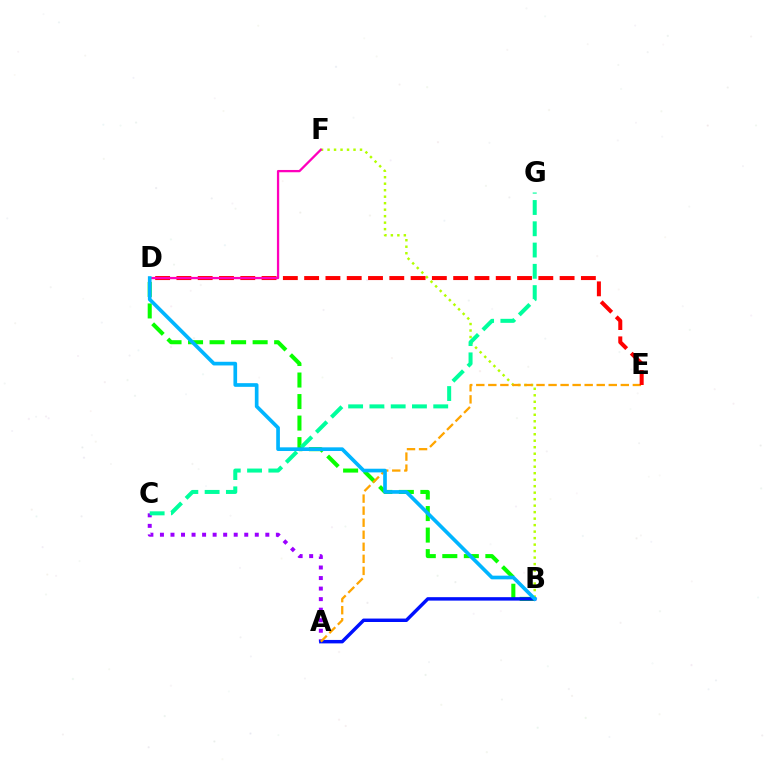{('A', 'C'): [{'color': '#9b00ff', 'line_style': 'dotted', 'thickness': 2.86}], ('B', 'F'): [{'color': '#b3ff00', 'line_style': 'dotted', 'thickness': 1.76}], ('B', 'D'): [{'color': '#08ff00', 'line_style': 'dashed', 'thickness': 2.92}, {'color': '#00b5ff', 'line_style': 'solid', 'thickness': 2.64}], ('C', 'G'): [{'color': '#00ff9d', 'line_style': 'dashed', 'thickness': 2.89}], ('A', 'B'): [{'color': '#0010ff', 'line_style': 'solid', 'thickness': 2.48}], ('A', 'E'): [{'color': '#ffa500', 'line_style': 'dashed', 'thickness': 1.64}], ('D', 'E'): [{'color': '#ff0000', 'line_style': 'dashed', 'thickness': 2.89}], ('D', 'F'): [{'color': '#ff00bd', 'line_style': 'solid', 'thickness': 1.65}]}